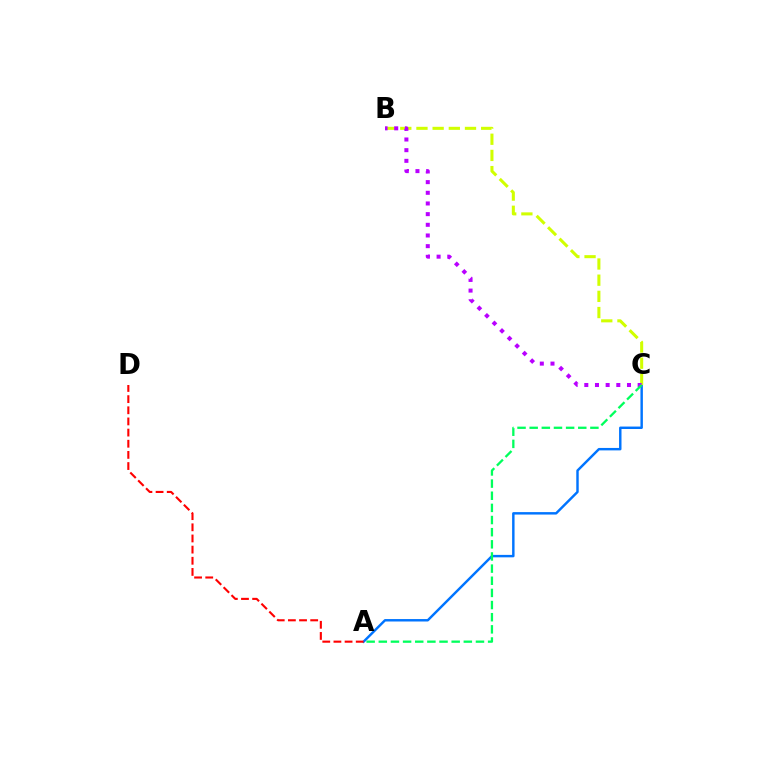{('A', 'C'): [{'color': '#0074ff', 'line_style': 'solid', 'thickness': 1.76}, {'color': '#00ff5c', 'line_style': 'dashed', 'thickness': 1.65}], ('B', 'C'): [{'color': '#d1ff00', 'line_style': 'dashed', 'thickness': 2.2}, {'color': '#b900ff', 'line_style': 'dotted', 'thickness': 2.9}], ('A', 'D'): [{'color': '#ff0000', 'line_style': 'dashed', 'thickness': 1.52}]}